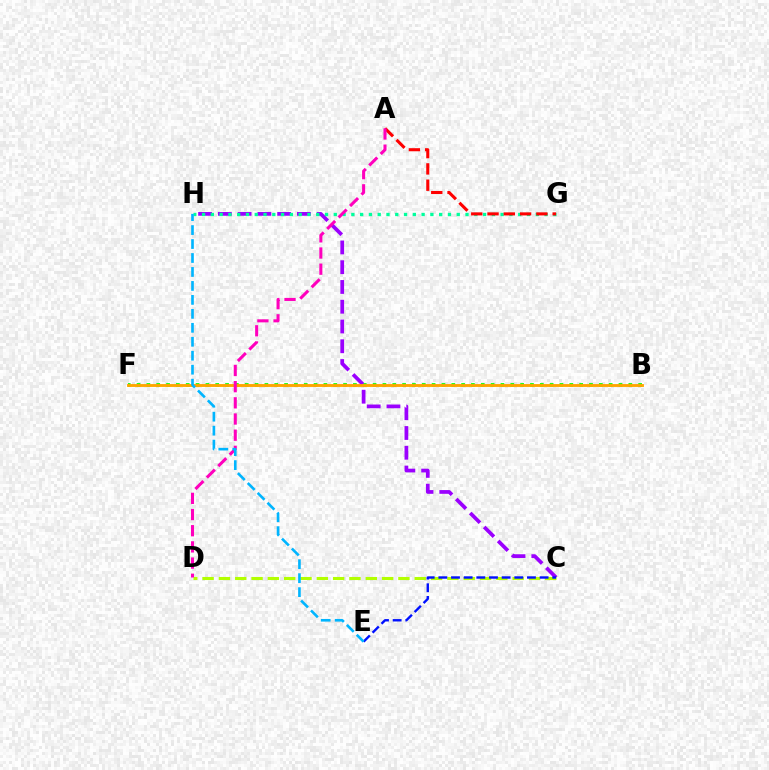{('B', 'F'): [{'color': '#08ff00', 'line_style': 'dotted', 'thickness': 2.67}, {'color': '#ffa500', 'line_style': 'solid', 'thickness': 2.06}], ('C', 'H'): [{'color': '#9b00ff', 'line_style': 'dashed', 'thickness': 2.69}], ('C', 'D'): [{'color': '#b3ff00', 'line_style': 'dashed', 'thickness': 2.22}], ('G', 'H'): [{'color': '#00ff9d', 'line_style': 'dotted', 'thickness': 2.39}], ('A', 'G'): [{'color': '#ff0000', 'line_style': 'dashed', 'thickness': 2.21}], ('A', 'D'): [{'color': '#ff00bd', 'line_style': 'dashed', 'thickness': 2.2}], ('C', 'E'): [{'color': '#0010ff', 'line_style': 'dashed', 'thickness': 1.72}], ('E', 'H'): [{'color': '#00b5ff', 'line_style': 'dashed', 'thickness': 1.9}]}